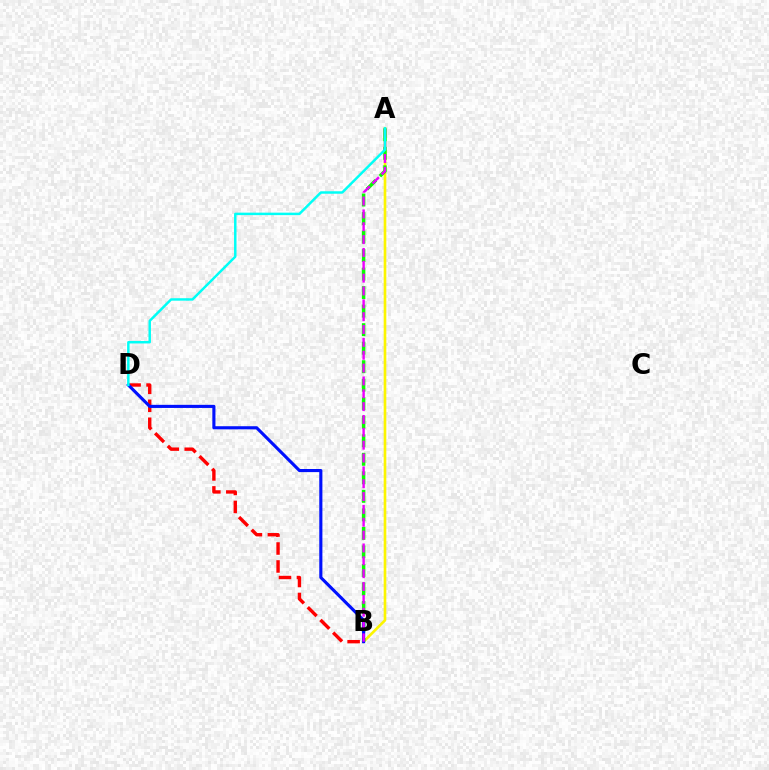{('B', 'D'): [{'color': '#ff0000', 'line_style': 'dashed', 'thickness': 2.44}, {'color': '#0010ff', 'line_style': 'solid', 'thickness': 2.24}], ('A', 'B'): [{'color': '#fcf500', 'line_style': 'solid', 'thickness': 1.9}, {'color': '#08ff00', 'line_style': 'dashed', 'thickness': 2.52}, {'color': '#ee00ff', 'line_style': 'dashed', 'thickness': 1.75}], ('A', 'D'): [{'color': '#00fff6', 'line_style': 'solid', 'thickness': 1.78}]}